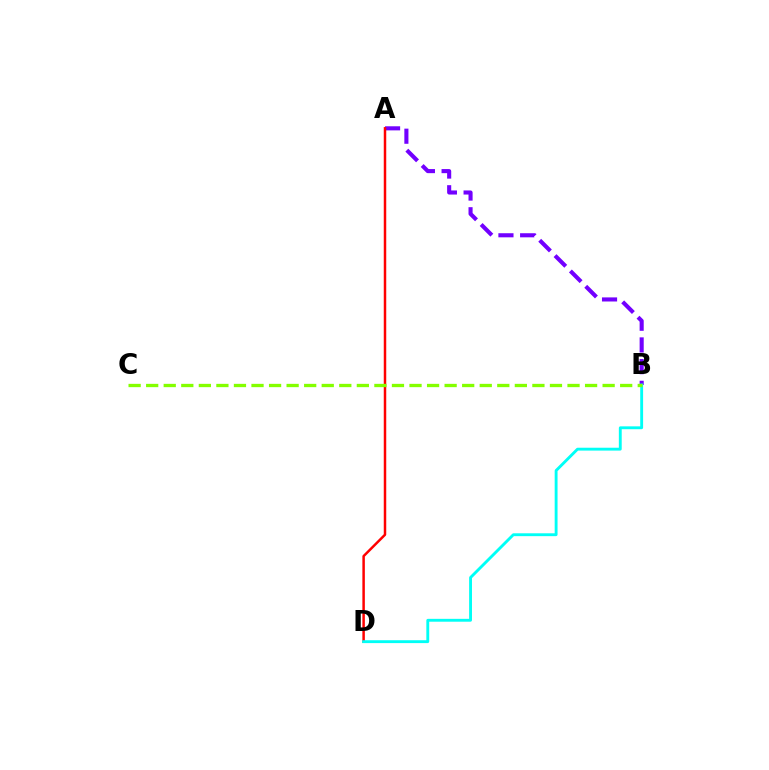{('A', 'B'): [{'color': '#7200ff', 'line_style': 'dashed', 'thickness': 2.95}], ('A', 'D'): [{'color': '#ff0000', 'line_style': 'solid', 'thickness': 1.79}], ('B', 'D'): [{'color': '#00fff6', 'line_style': 'solid', 'thickness': 2.07}], ('B', 'C'): [{'color': '#84ff00', 'line_style': 'dashed', 'thickness': 2.38}]}